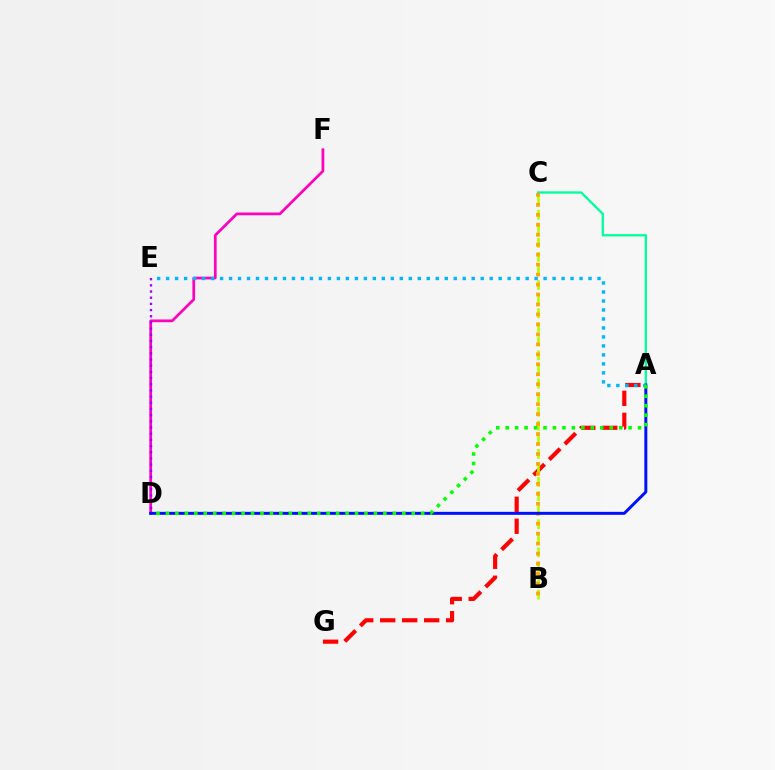{('D', 'F'): [{'color': '#ff00bd', 'line_style': 'solid', 'thickness': 1.97}], ('A', 'G'): [{'color': '#ff0000', 'line_style': 'dashed', 'thickness': 2.99}], ('B', 'C'): [{'color': '#b3ff00', 'line_style': 'dashed', 'thickness': 1.91}, {'color': '#ffa500', 'line_style': 'dotted', 'thickness': 2.71}], ('A', 'C'): [{'color': '#00ff9d', 'line_style': 'solid', 'thickness': 1.66}], ('A', 'D'): [{'color': '#0010ff', 'line_style': 'solid', 'thickness': 2.14}, {'color': '#08ff00', 'line_style': 'dotted', 'thickness': 2.57}], ('A', 'E'): [{'color': '#00b5ff', 'line_style': 'dotted', 'thickness': 2.44}], ('D', 'E'): [{'color': '#9b00ff', 'line_style': 'dotted', 'thickness': 1.68}]}